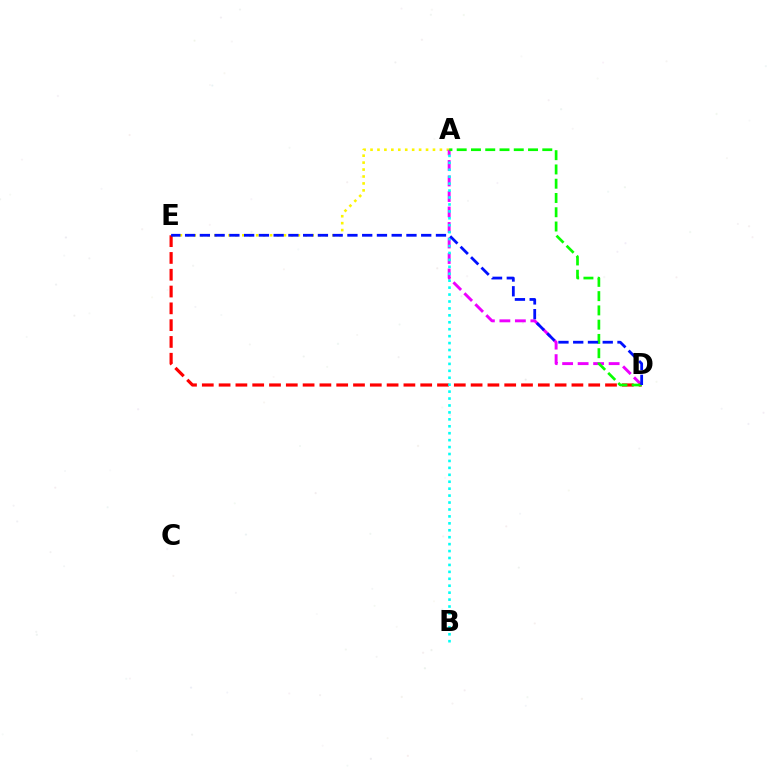{('A', 'E'): [{'color': '#fcf500', 'line_style': 'dotted', 'thickness': 1.89}], ('A', 'D'): [{'color': '#ee00ff', 'line_style': 'dashed', 'thickness': 2.11}, {'color': '#08ff00', 'line_style': 'dashed', 'thickness': 1.94}], ('D', 'E'): [{'color': '#ff0000', 'line_style': 'dashed', 'thickness': 2.28}, {'color': '#0010ff', 'line_style': 'dashed', 'thickness': 2.0}], ('A', 'B'): [{'color': '#00fff6', 'line_style': 'dotted', 'thickness': 1.88}]}